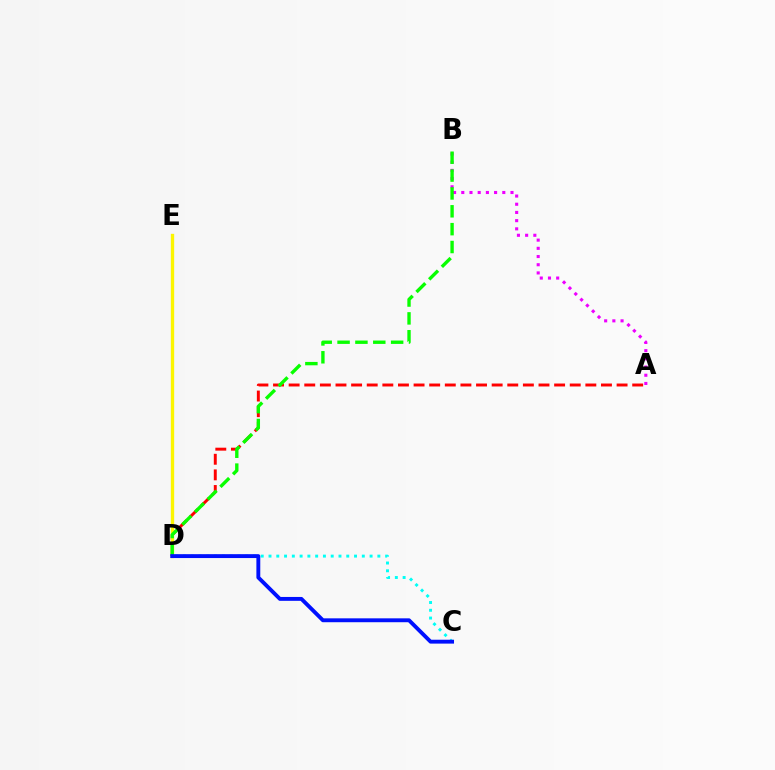{('A', 'B'): [{'color': '#ee00ff', 'line_style': 'dotted', 'thickness': 2.23}], ('A', 'D'): [{'color': '#ff0000', 'line_style': 'dashed', 'thickness': 2.12}], ('D', 'E'): [{'color': '#fcf500', 'line_style': 'solid', 'thickness': 2.4}], ('B', 'D'): [{'color': '#08ff00', 'line_style': 'dashed', 'thickness': 2.43}], ('C', 'D'): [{'color': '#00fff6', 'line_style': 'dotted', 'thickness': 2.11}, {'color': '#0010ff', 'line_style': 'solid', 'thickness': 2.8}]}